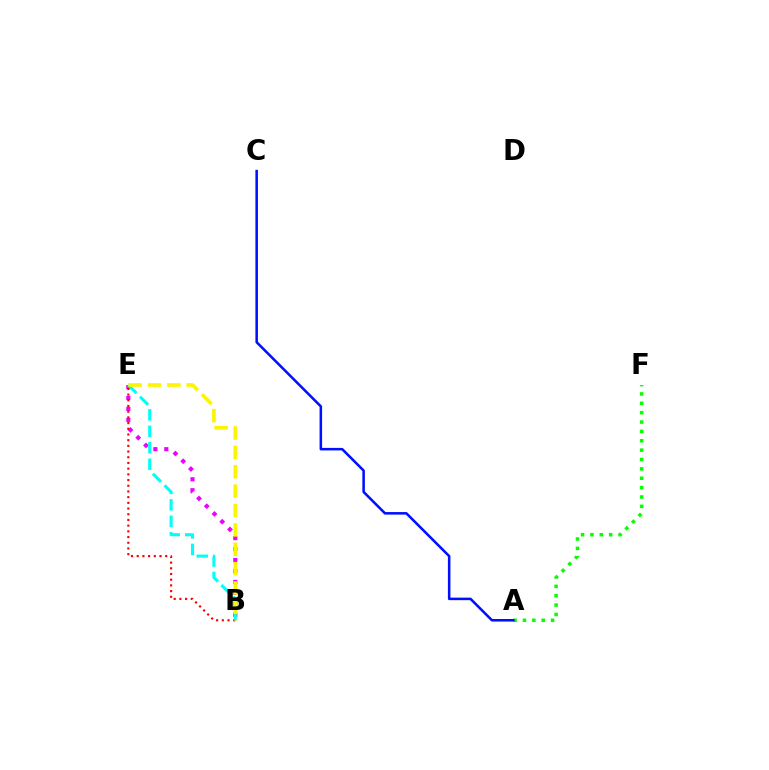{('B', 'E'): [{'color': '#ee00ff', 'line_style': 'dotted', 'thickness': 2.97}, {'color': '#ff0000', 'line_style': 'dotted', 'thickness': 1.55}, {'color': '#00fff6', 'line_style': 'dashed', 'thickness': 2.24}, {'color': '#fcf500', 'line_style': 'dashed', 'thickness': 2.63}], ('A', 'F'): [{'color': '#08ff00', 'line_style': 'dotted', 'thickness': 2.54}], ('A', 'C'): [{'color': '#0010ff', 'line_style': 'solid', 'thickness': 1.83}]}